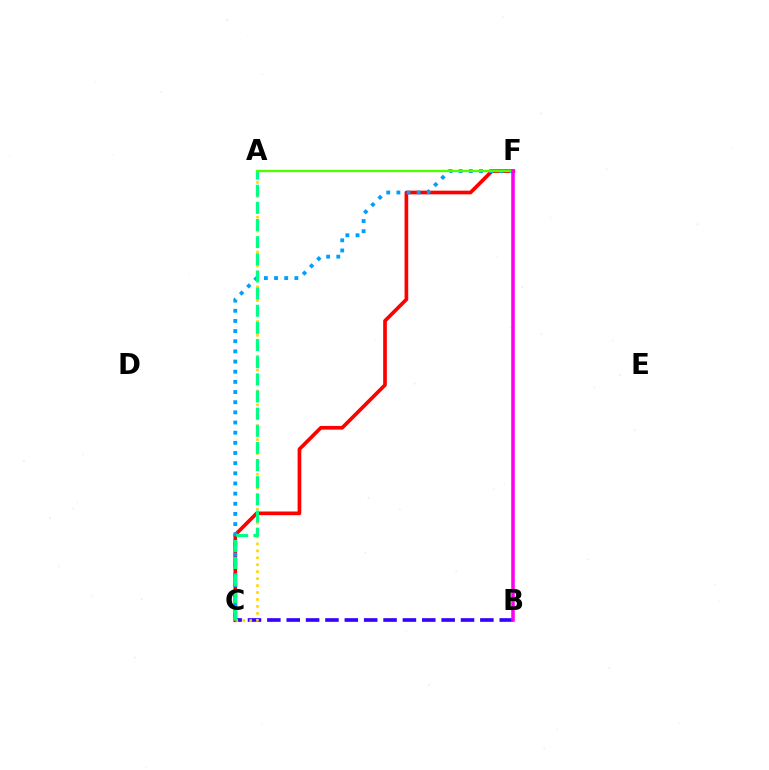{('C', 'F'): [{'color': '#ff0000', 'line_style': 'solid', 'thickness': 2.65}, {'color': '#009eff', 'line_style': 'dotted', 'thickness': 2.76}], ('B', 'C'): [{'color': '#3700ff', 'line_style': 'dashed', 'thickness': 2.63}], ('A', 'C'): [{'color': '#ffd500', 'line_style': 'dotted', 'thickness': 1.89}, {'color': '#00ff86', 'line_style': 'dashed', 'thickness': 2.33}], ('A', 'F'): [{'color': '#4fff00', 'line_style': 'solid', 'thickness': 1.68}], ('B', 'F'): [{'color': '#ff00ed', 'line_style': 'solid', 'thickness': 2.55}]}